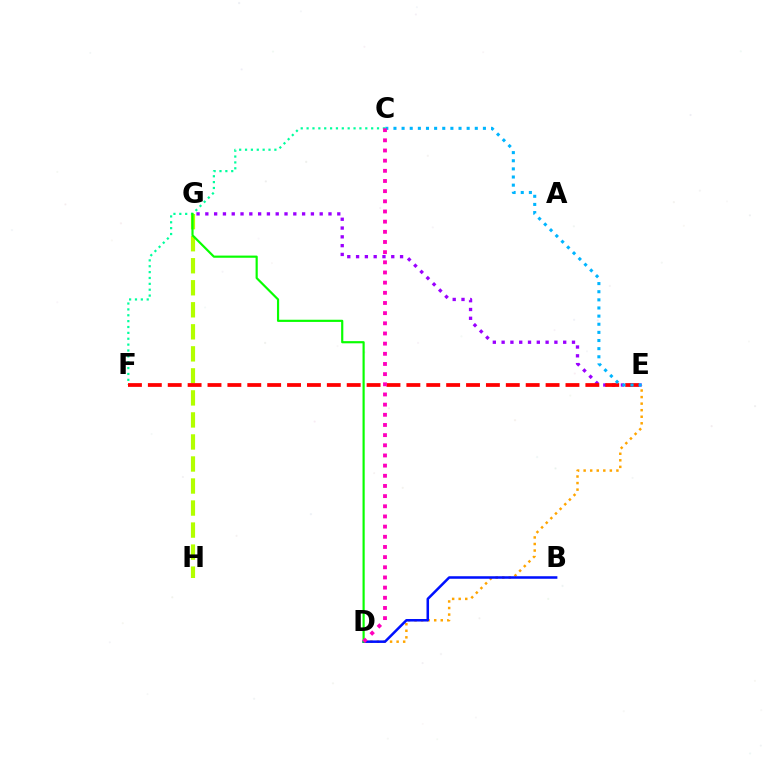{('G', 'H'): [{'color': '#b3ff00', 'line_style': 'dashed', 'thickness': 2.99}], ('D', 'E'): [{'color': '#ffa500', 'line_style': 'dotted', 'thickness': 1.78}], ('B', 'D'): [{'color': '#0010ff', 'line_style': 'solid', 'thickness': 1.82}], ('C', 'F'): [{'color': '#00ff9d', 'line_style': 'dotted', 'thickness': 1.59}], ('E', 'G'): [{'color': '#9b00ff', 'line_style': 'dotted', 'thickness': 2.39}], ('E', 'F'): [{'color': '#ff0000', 'line_style': 'dashed', 'thickness': 2.7}], ('C', 'E'): [{'color': '#00b5ff', 'line_style': 'dotted', 'thickness': 2.21}], ('D', 'G'): [{'color': '#08ff00', 'line_style': 'solid', 'thickness': 1.57}], ('C', 'D'): [{'color': '#ff00bd', 'line_style': 'dotted', 'thickness': 2.76}]}